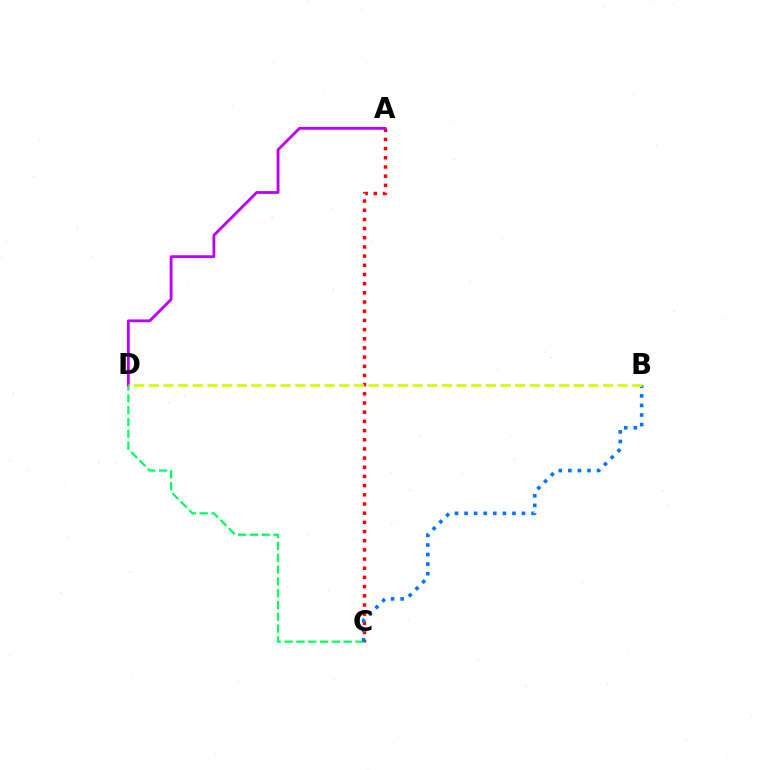{('A', 'C'): [{'color': '#ff0000', 'line_style': 'dotted', 'thickness': 2.49}], ('C', 'D'): [{'color': '#00ff5c', 'line_style': 'dashed', 'thickness': 1.6}], ('A', 'D'): [{'color': '#b900ff', 'line_style': 'solid', 'thickness': 2.03}], ('B', 'C'): [{'color': '#0074ff', 'line_style': 'dotted', 'thickness': 2.6}], ('B', 'D'): [{'color': '#d1ff00', 'line_style': 'dashed', 'thickness': 1.99}]}